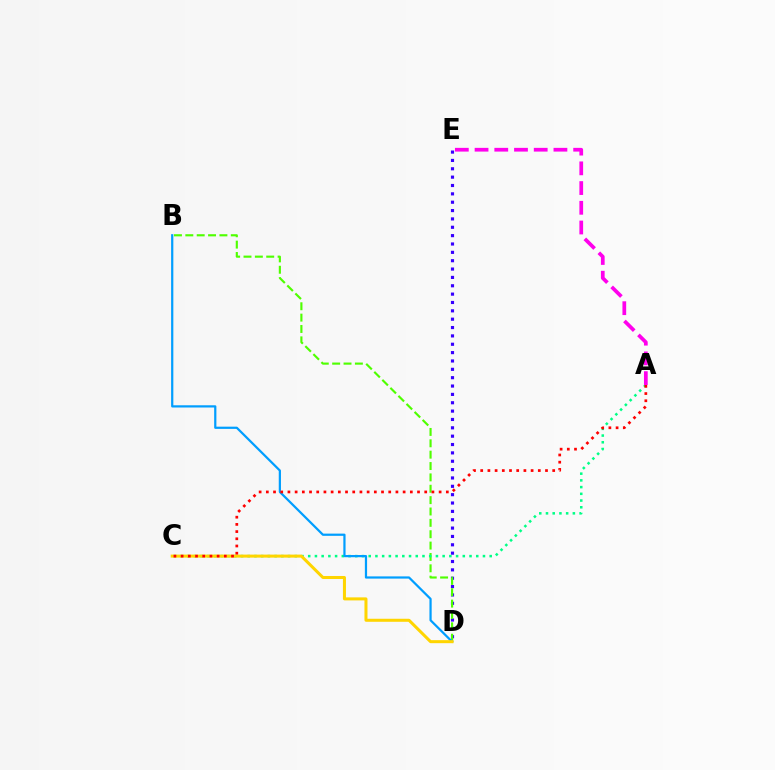{('D', 'E'): [{'color': '#3700ff', 'line_style': 'dotted', 'thickness': 2.27}], ('B', 'D'): [{'color': '#4fff00', 'line_style': 'dashed', 'thickness': 1.54}, {'color': '#009eff', 'line_style': 'solid', 'thickness': 1.6}], ('A', 'C'): [{'color': '#00ff86', 'line_style': 'dotted', 'thickness': 1.83}, {'color': '#ff0000', 'line_style': 'dotted', 'thickness': 1.96}], ('A', 'E'): [{'color': '#ff00ed', 'line_style': 'dashed', 'thickness': 2.68}], ('C', 'D'): [{'color': '#ffd500', 'line_style': 'solid', 'thickness': 2.18}]}